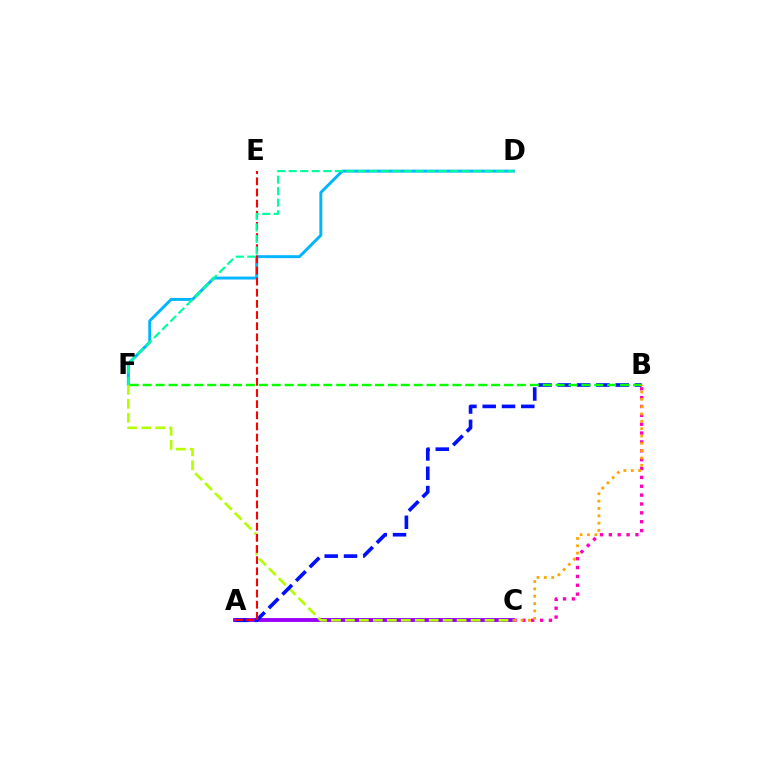{('A', 'C'): [{'color': '#9b00ff', 'line_style': 'solid', 'thickness': 2.8}], ('D', 'F'): [{'color': '#00b5ff', 'line_style': 'solid', 'thickness': 2.11}, {'color': '#00ff9d', 'line_style': 'dashed', 'thickness': 1.57}], ('C', 'F'): [{'color': '#b3ff00', 'line_style': 'dashed', 'thickness': 1.9}], ('A', 'B'): [{'color': '#0010ff', 'line_style': 'dashed', 'thickness': 2.62}], ('A', 'E'): [{'color': '#ff0000', 'line_style': 'dashed', 'thickness': 1.51}], ('B', 'C'): [{'color': '#ff00bd', 'line_style': 'dotted', 'thickness': 2.41}, {'color': '#ffa500', 'line_style': 'dotted', 'thickness': 1.99}], ('B', 'F'): [{'color': '#08ff00', 'line_style': 'dashed', 'thickness': 1.75}]}